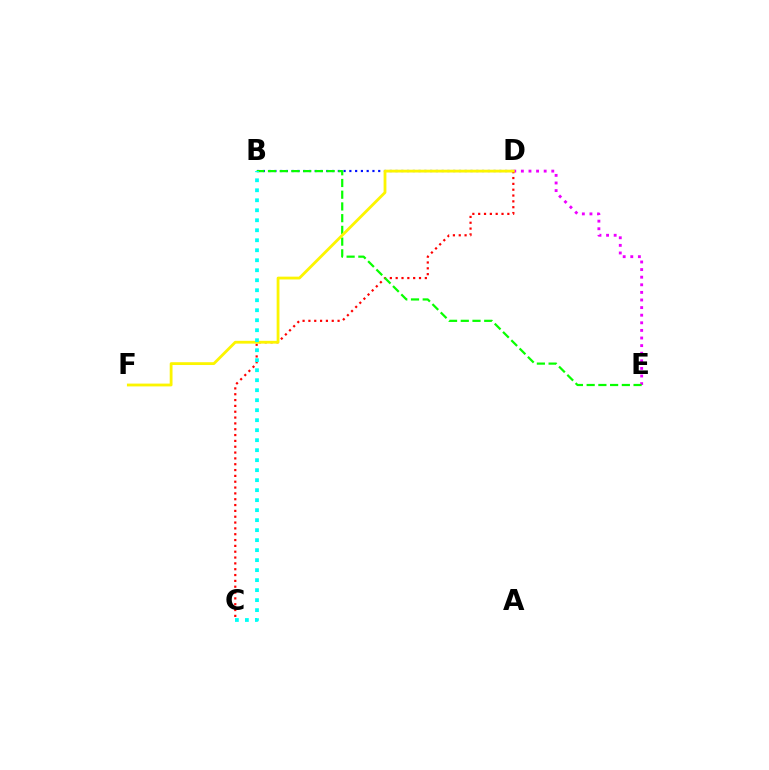{('D', 'E'): [{'color': '#ee00ff', 'line_style': 'dotted', 'thickness': 2.07}], ('C', 'D'): [{'color': '#ff0000', 'line_style': 'dotted', 'thickness': 1.58}], ('B', 'D'): [{'color': '#0010ff', 'line_style': 'dotted', 'thickness': 1.57}], ('B', 'E'): [{'color': '#08ff00', 'line_style': 'dashed', 'thickness': 1.59}], ('D', 'F'): [{'color': '#fcf500', 'line_style': 'solid', 'thickness': 2.02}], ('B', 'C'): [{'color': '#00fff6', 'line_style': 'dotted', 'thickness': 2.72}]}